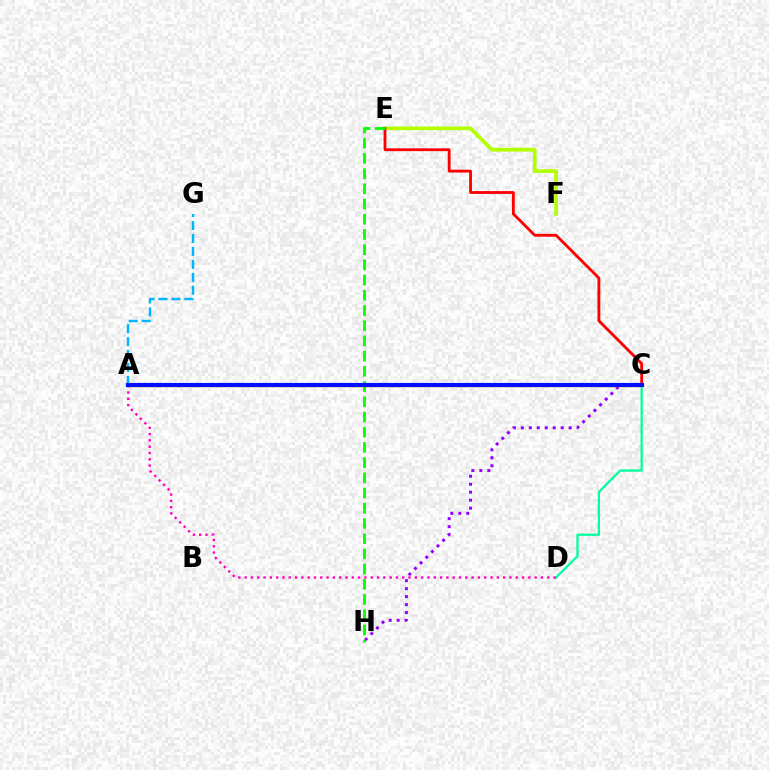{('E', 'F'): [{'color': '#b3ff00', 'line_style': 'solid', 'thickness': 2.68}], ('C', 'D'): [{'color': '#00ff9d', 'line_style': 'solid', 'thickness': 1.63}], ('C', 'E'): [{'color': '#ff0000', 'line_style': 'solid', 'thickness': 2.04}], ('C', 'H'): [{'color': '#9b00ff', 'line_style': 'dotted', 'thickness': 2.17}], ('A', 'G'): [{'color': '#00b5ff', 'line_style': 'dashed', 'thickness': 1.76}], ('E', 'H'): [{'color': '#08ff00', 'line_style': 'dashed', 'thickness': 2.07}], ('A', 'D'): [{'color': '#ff00bd', 'line_style': 'dotted', 'thickness': 1.71}], ('A', 'C'): [{'color': '#ffa500', 'line_style': 'solid', 'thickness': 2.48}, {'color': '#0010ff', 'line_style': 'solid', 'thickness': 2.97}]}